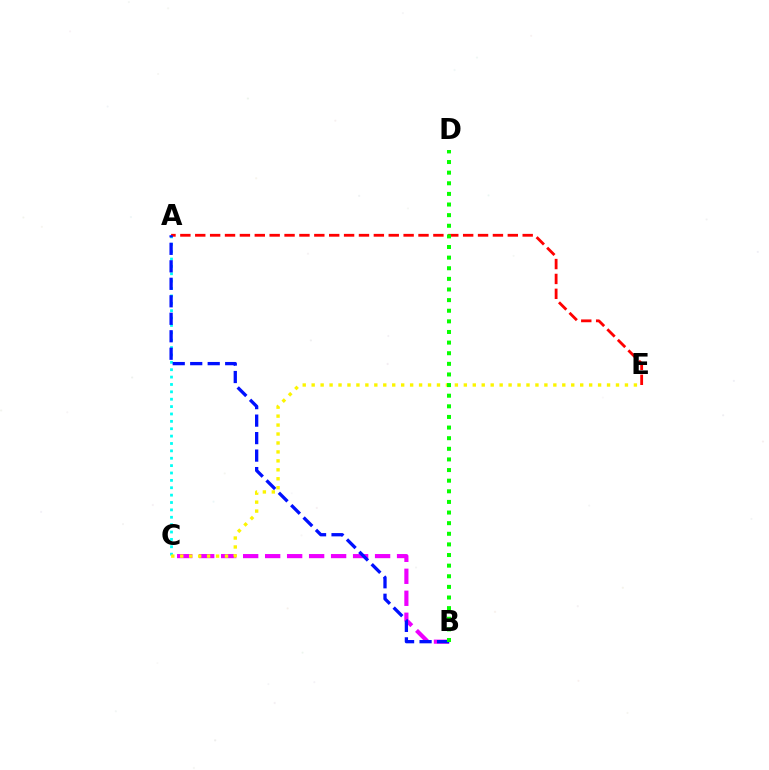{('A', 'C'): [{'color': '#00fff6', 'line_style': 'dotted', 'thickness': 2.0}], ('B', 'C'): [{'color': '#ee00ff', 'line_style': 'dashed', 'thickness': 2.99}], ('A', 'E'): [{'color': '#ff0000', 'line_style': 'dashed', 'thickness': 2.02}], ('C', 'E'): [{'color': '#fcf500', 'line_style': 'dotted', 'thickness': 2.43}], ('A', 'B'): [{'color': '#0010ff', 'line_style': 'dashed', 'thickness': 2.38}], ('B', 'D'): [{'color': '#08ff00', 'line_style': 'dotted', 'thickness': 2.89}]}